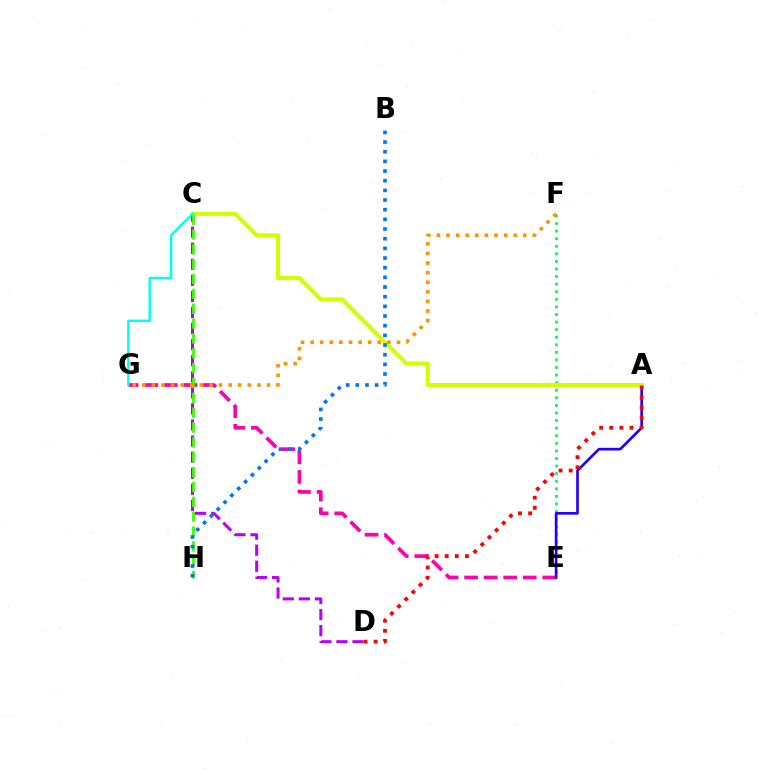{('C', 'D'): [{'color': '#b900ff', 'line_style': 'dashed', 'thickness': 2.18}], ('E', 'F'): [{'color': '#00ff5c', 'line_style': 'dotted', 'thickness': 2.06}], ('E', 'G'): [{'color': '#ff00ac', 'line_style': 'dashed', 'thickness': 2.66}], ('A', 'E'): [{'color': '#2500ff', 'line_style': 'solid', 'thickness': 1.93}], ('A', 'C'): [{'color': '#d1ff00', 'line_style': 'solid', 'thickness': 2.91}], ('A', 'D'): [{'color': '#ff0000', 'line_style': 'dotted', 'thickness': 2.75}], ('C', 'H'): [{'color': '#3dff00', 'line_style': 'dashed', 'thickness': 2.02}], ('B', 'H'): [{'color': '#0074ff', 'line_style': 'dotted', 'thickness': 2.63}], ('F', 'G'): [{'color': '#ff9400', 'line_style': 'dotted', 'thickness': 2.61}], ('C', 'G'): [{'color': '#00fff6', 'line_style': 'solid', 'thickness': 1.75}]}